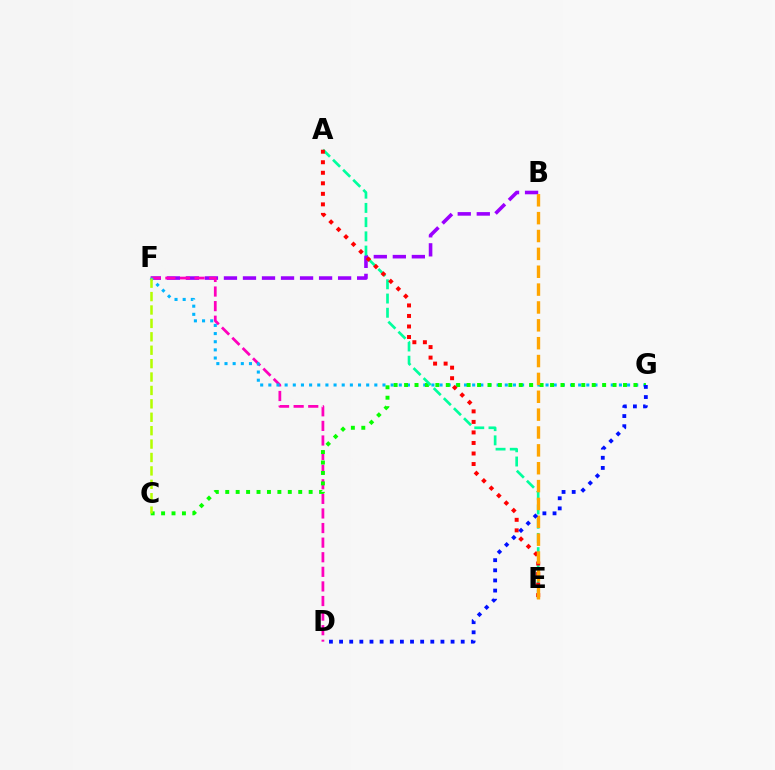{('B', 'F'): [{'color': '#9b00ff', 'line_style': 'dashed', 'thickness': 2.58}], ('D', 'F'): [{'color': '#ff00bd', 'line_style': 'dashed', 'thickness': 1.98}], ('F', 'G'): [{'color': '#00b5ff', 'line_style': 'dotted', 'thickness': 2.22}], ('C', 'G'): [{'color': '#08ff00', 'line_style': 'dotted', 'thickness': 2.83}], ('C', 'F'): [{'color': '#b3ff00', 'line_style': 'dashed', 'thickness': 1.82}], ('A', 'E'): [{'color': '#00ff9d', 'line_style': 'dashed', 'thickness': 1.93}, {'color': '#ff0000', 'line_style': 'dotted', 'thickness': 2.86}], ('B', 'E'): [{'color': '#ffa500', 'line_style': 'dashed', 'thickness': 2.43}], ('D', 'G'): [{'color': '#0010ff', 'line_style': 'dotted', 'thickness': 2.75}]}